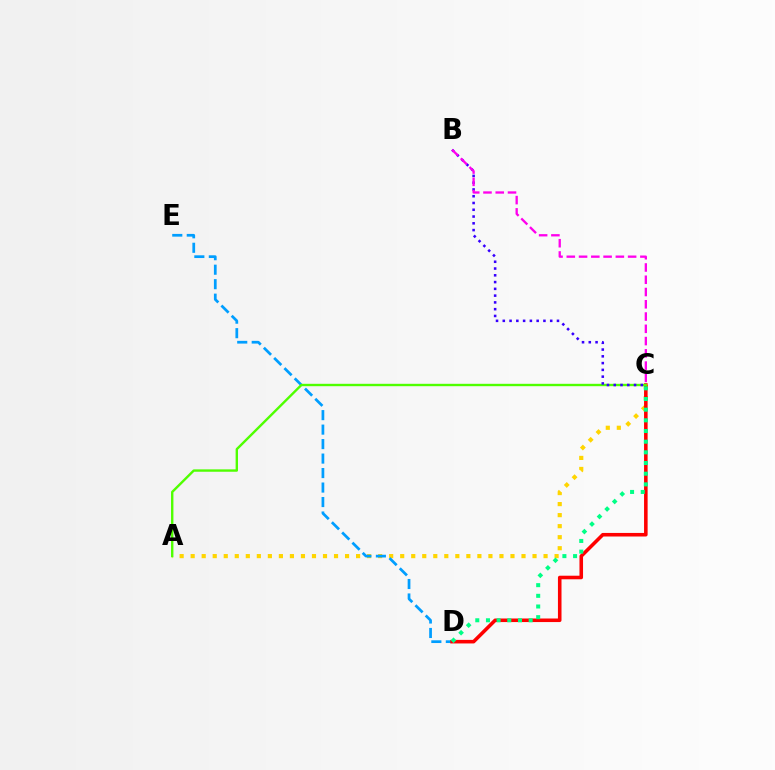{('A', 'C'): [{'color': '#ffd500', 'line_style': 'dotted', 'thickness': 3.0}, {'color': '#4fff00', 'line_style': 'solid', 'thickness': 1.72}], ('D', 'E'): [{'color': '#009eff', 'line_style': 'dashed', 'thickness': 1.97}], ('C', 'D'): [{'color': '#ff0000', 'line_style': 'solid', 'thickness': 2.57}, {'color': '#00ff86', 'line_style': 'dotted', 'thickness': 2.9}], ('B', 'C'): [{'color': '#3700ff', 'line_style': 'dotted', 'thickness': 1.84}, {'color': '#ff00ed', 'line_style': 'dashed', 'thickness': 1.67}]}